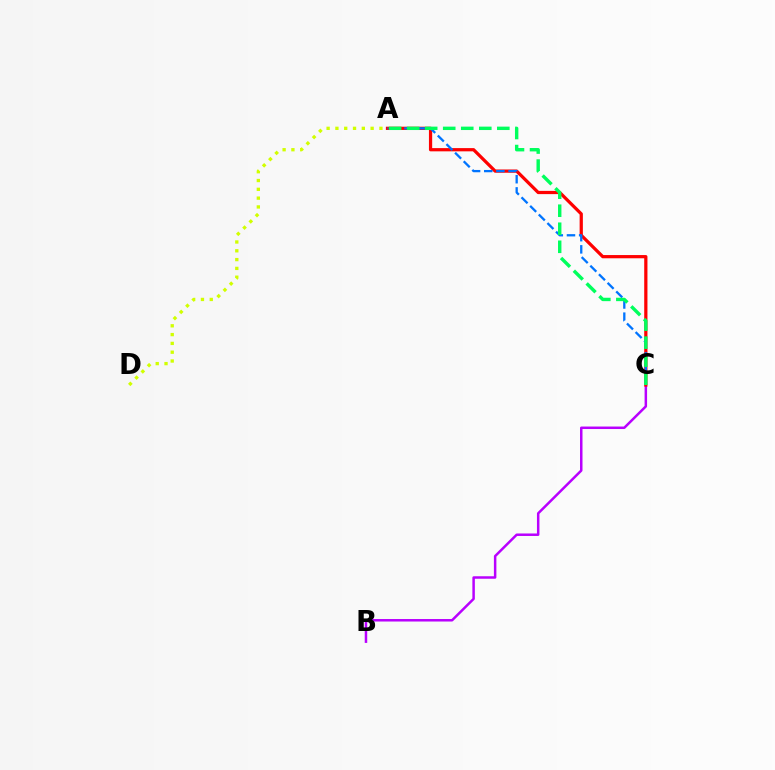{('B', 'C'): [{'color': '#b900ff', 'line_style': 'solid', 'thickness': 1.79}], ('A', 'C'): [{'color': '#ff0000', 'line_style': 'solid', 'thickness': 2.33}, {'color': '#0074ff', 'line_style': 'dashed', 'thickness': 1.65}, {'color': '#00ff5c', 'line_style': 'dashed', 'thickness': 2.45}], ('A', 'D'): [{'color': '#d1ff00', 'line_style': 'dotted', 'thickness': 2.39}]}